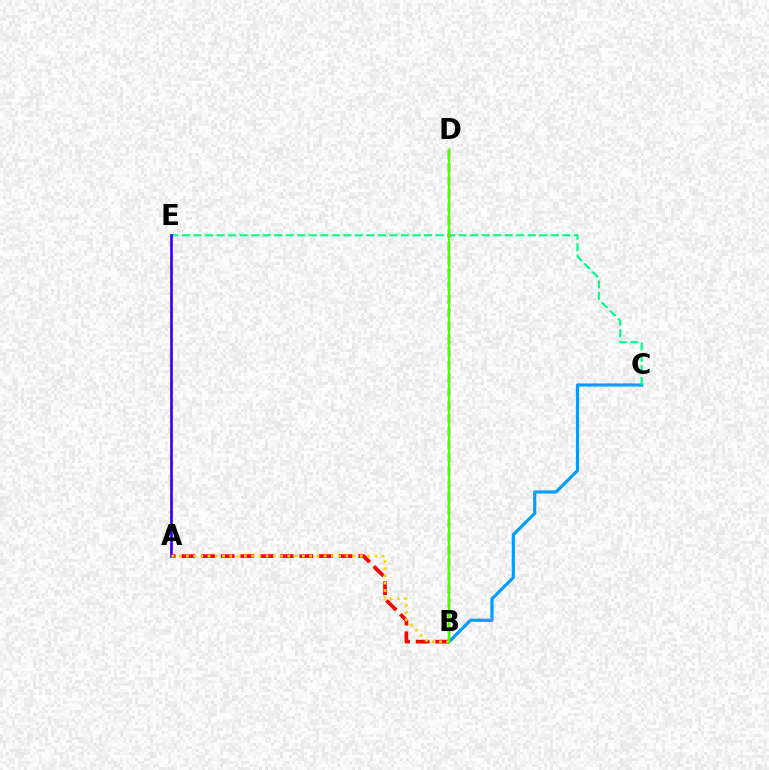{('B', 'C'): [{'color': '#009eff', 'line_style': 'solid', 'thickness': 2.28}], ('C', 'E'): [{'color': '#00ff86', 'line_style': 'dashed', 'thickness': 1.57}], ('A', 'B'): [{'color': '#ff0000', 'line_style': 'dashed', 'thickness': 2.67}, {'color': '#ffd500', 'line_style': 'dotted', 'thickness': 1.97}], ('B', 'D'): [{'color': '#ff00ed', 'line_style': 'dashed', 'thickness': 1.79}, {'color': '#4fff00', 'line_style': 'solid', 'thickness': 1.72}], ('A', 'E'): [{'color': '#3700ff', 'line_style': 'solid', 'thickness': 1.93}]}